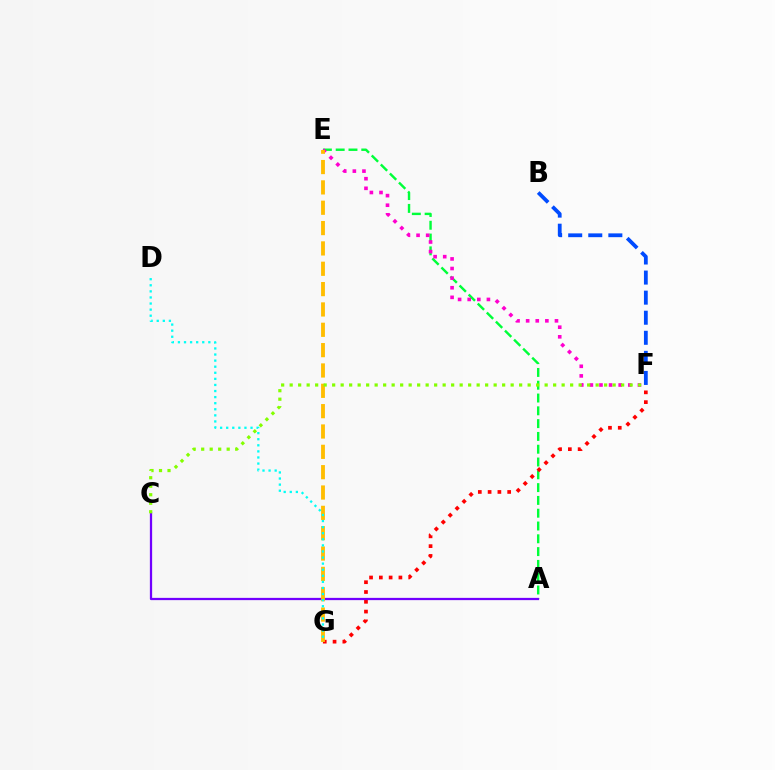{('A', 'E'): [{'color': '#00ff39', 'line_style': 'dashed', 'thickness': 1.74}], ('B', 'F'): [{'color': '#004bff', 'line_style': 'dashed', 'thickness': 2.73}], ('F', 'G'): [{'color': '#ff0000', 'line_style': 'dotted', 'thickness': 2.66}], ('E', 'F'): [{'color': '#ff00cf', 'line_style': 'dotted', 'thickness': 2.61}], ('A', 'C'): [{'color': '#7200ff', 'line_style': 'solid', 'thickness': 1.63}], ('E', 'G'): [{'color': '#ffbd00', 'line_style': 'dashed', 'thickness': 2.76}], ('D', 'G'): [{'color': '#00fff6', 'line_style': 'dotted', 'thickness': 1.65}], ('C', 'F'): [{'color': '#84ff00', 'line_style': 'dotted', 'thickness': 2.31}]}